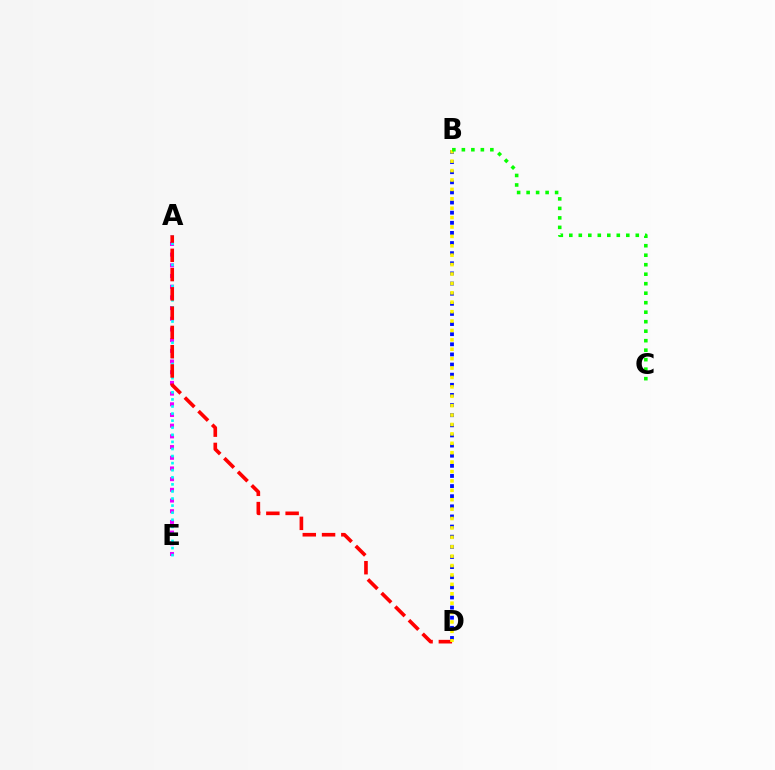{('A', 'E'): [{'color': '#ee00ff', 'line_style': 'dotted', 'thickness': 2.9}, {'color': '#00fff6', 'line_style': 'dotted', 'thickness': 1.92}], ('B', 'D'): [{'color': '#0010ff', 'line_style': 'dotted', 'thickness': 2.75}, {'color': '#fcf500', 'line_style': 'dotted', 'thickness': 2.56}], ('A', 'D'): [{'color': '#ff0000', 'line_style': 'dashed', 'thickness': 2.62}], ('B', 'C'): [{'color': '#08ff00', 'line_style': 'dotted', 'thickness': 2.58}]}